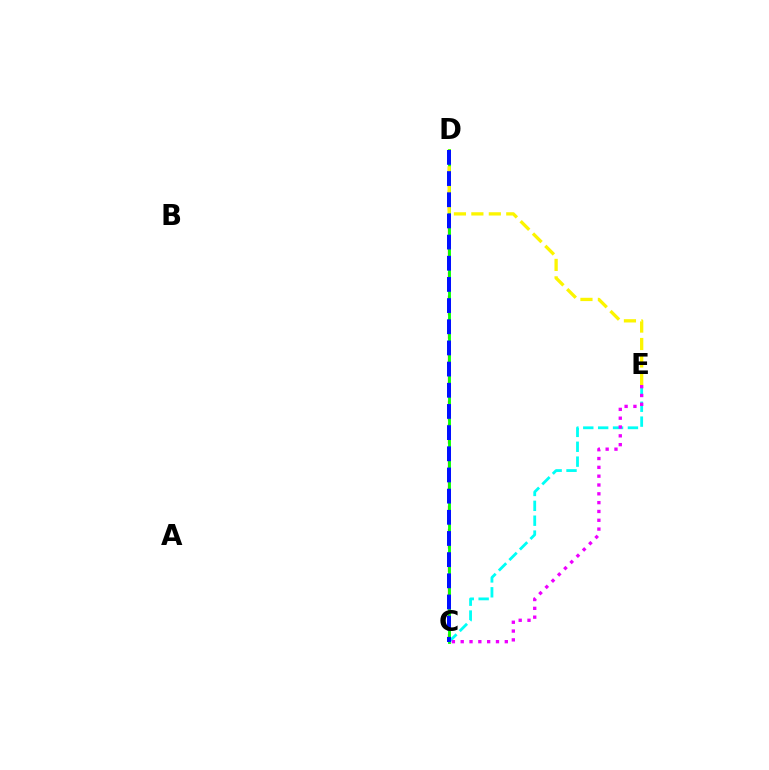{('C', 'D'): [{'color': '#ff0000', 'line_style': 'dashed', 'thickness': 1.58}, {'color': '#08ff00', 'line_style': 'solid', 'thickness': 2.05}, {'color': '#0010ff', 'line_style': 'dashed', 'thickness': 2.88}], ('C', 'E'): [{'color': '#00fff6', 'line_style': 'dashed', 'thickness': 2.02}, {'color': '#ee00ff', 'line_style': 'dotted', 'thickness': 2.4}], ('D', 'E'): [{'color': '#fcf500', 'line_style': 'dashed', 'thickness': 2.37}]}